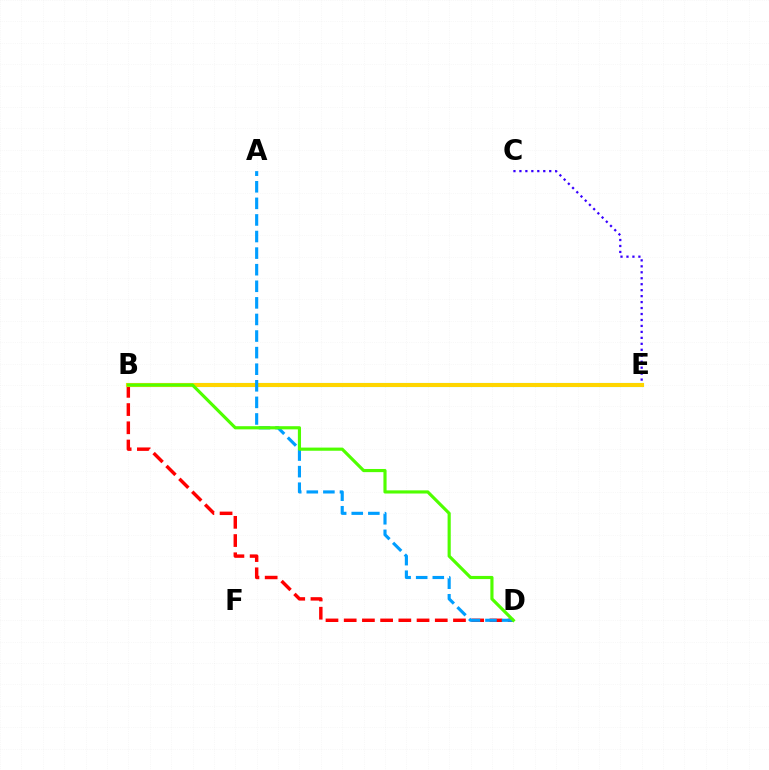{('B', 'E'): [{'color': '#ff00ed', 'line_style': 'dotted', 'thickness': 2.13}, {'color': '#00ff86', 'line_style': 'solid', 'thickness': 2.94}, {'color': '#ffd500', 'line_style': 'solid', 'thickness': 2.89}], ('C', 'E'): [{'color': '#3700ff', 'line_style': 'dotted', 'thickness': 1.62}], ('B', 'D'): [{'color': '#ff0000', 'line_style': 'dashed', 'thickness': 2.47}, {'color': '#4fff00', 'line_style': 'solid', 'thickness': 2.27}], ('A', 'D'): [{'color': '#009eff', 'line_style': 'dashed', 'thickness': 2.25}]}